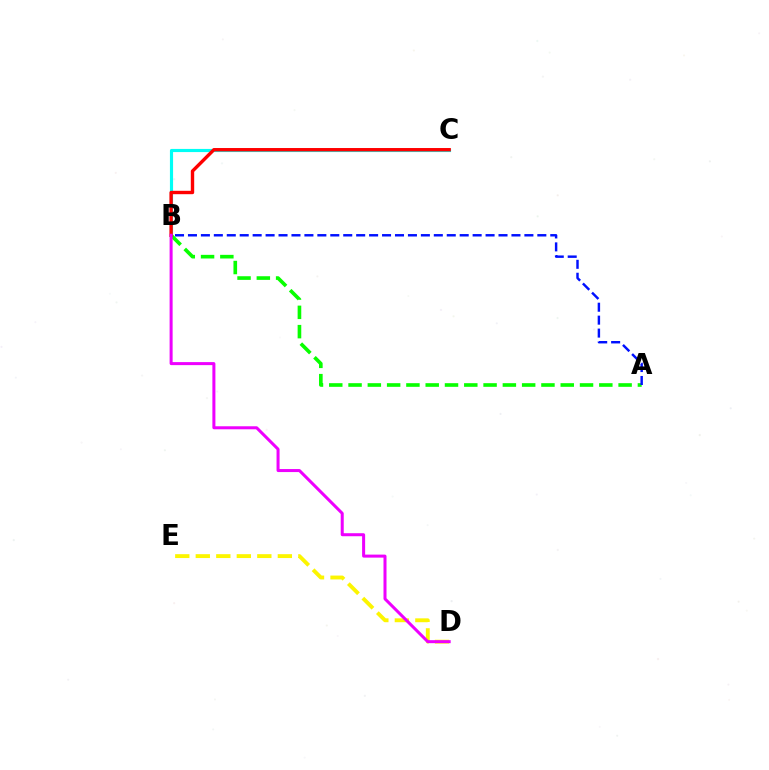{('D', 'E'): [{'color': '#fcf500', 'line_style': 'dashed', 'thickness': 2.79}], ('B', 'C'): [{'color': '#00fff6', 'line_style': 'solid', 'thickness': 2.27}, {'color': '#ff0000', 'line_style': 'solid', 'thickness': 2.44}], ('A', 'B'): [{'color': '#08ff00', 'line_style': 'dashed', 'thickness': 2.62}, {'color': '#0010ff', 'line_style': 'dashed', 'thickness': 1.76}], ('B', 'D'): [{'color': '#ee00ff', 'line_style': 'solid', 'thickness': 2.17}]}